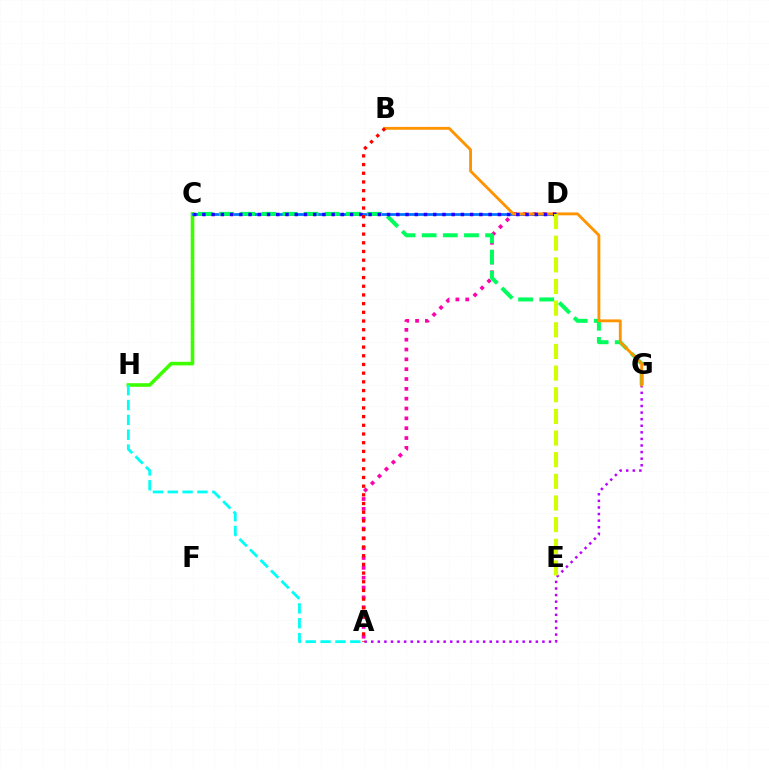{('C', 'H'): [{'color': '#3dff00', 'line_style': 'solid', 'thickness': 2.59}], ('C', 'D'): [{'color': '#0074ff', 'line_style': 'solid', 'thickness': 1.98}, {'color': '#2500ff', 'line_style': 'dotted', 'thickness': 2.51}], ('A', 'G'): [{'color': '#b900ff', 'line_style': 'dotted', 'thickness': 1.79}], ('A', 'D'): [{'color': '#ff00ac', 'line_style': 'dotted', 'thickness': 2.67}], ('C', 'G'): [{'color': '#00ff5c', 'line_style': 'dashed', 'thickness': 2.87}], ('B', 'G'): [{'color': '#ff9400', 'line_style': 'solid', 'thickness': 2.06}], ('A', 'H'): [{'color': '#00fff6', 'line_style': 'dashed', 'thickness': 2.02}], ('D', 'E'): [{'color': '#d1ff00', 'line_style': 'dashed', 'thickness': 2.94}], ('A', 'B'): [{'color': '#ff0000', 'line_style': 'dotted', 'thickness': 2.36}]}